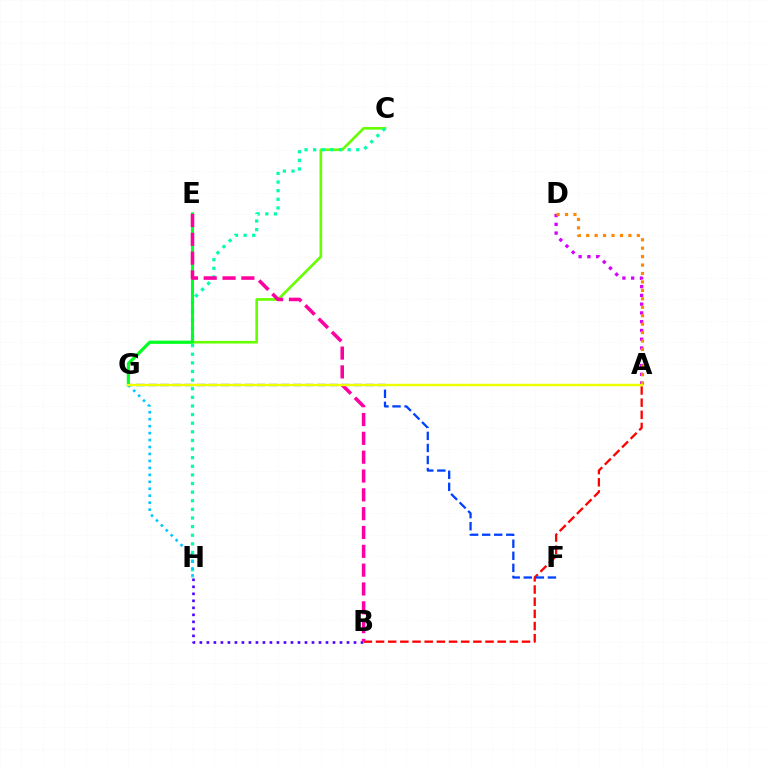{('C', 'G'): [{'color': '#66ff00', 'line_style': 'solid', 'thickness': 1.9}], ('A', 'D'): [{'color': '#d600ff', 'line_style': 'dotted', 'thickness': 2.38}, {'color': '#ff8800', 'line_style': 'dotted', 'thickness': 2.29}], ('C', 'H'): [{'color': '#00ffaf', 'line_style': 'dotted', 'thickness': 2.34}], ('A', 'B'): [{'color': '#ff0000', 'line_style': 'dashed', 'thickness': 1.65}], ('E', 'G'): [{'color': '#00ff27', 'line_style': 'solid', 'thickness': 2.21}], ('B', 'H'): [{'color': '#4f00ff', 'line_style': 'dotted', 'thickness': 1.9}], ('F', 'G'): [{'color': '#003fff', 'line_style': 'dashed', 'thickness': 1.64}], ('G', 'H'): [{'color': '#00c7ff', 'line_style': 'dotted', 'thickness': 1.89}], ('B', 'E'): [{'color': '#ff00a0', 'line_style': 'dashed', 'thickness': 2.56}], ('A', 'G'): [{'color': '#eeff00', 'line_style': 'solid', 'thickness': 1.75}]}